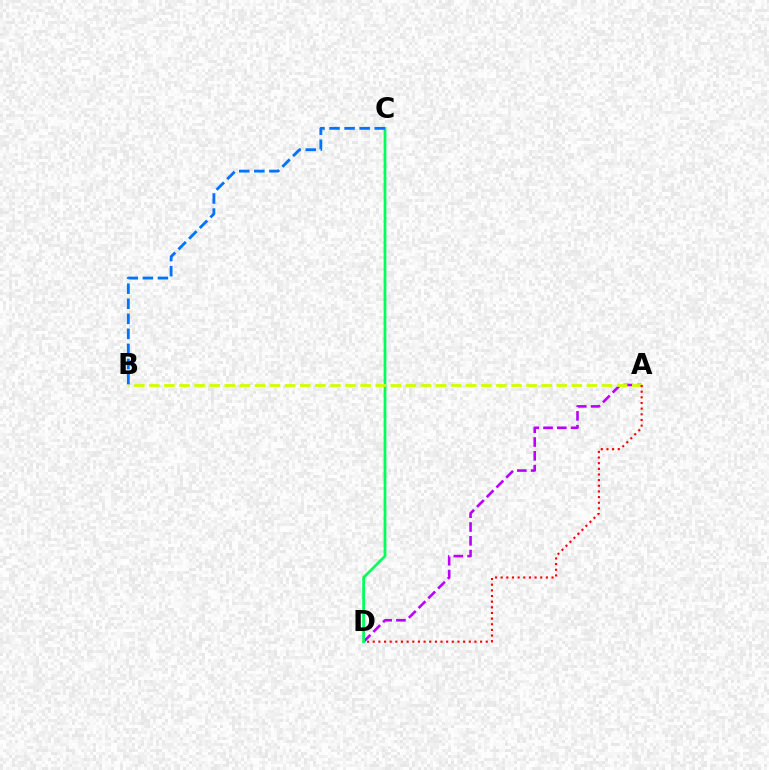{('A', 'D'): [{'color': '#b900ff', 'line_style': 'dashed', 'thickness': 1.87}, {'color': '#ff0000', 'line_style': 'dotted', 'thickness': 1.54}], ('C', 'D'): [{'color': '#00ff5c', 'line_style': 'solid', 'thickness': 1.98}], ('A', 'B'): [{'color': '#d1ff00', 'line_style': 'dashed', 'thickness': 2.05}], ('B', 'C'): [{'color': '#0074ff', 'line_style': 'dashed', 'thickness': 2.05}]}